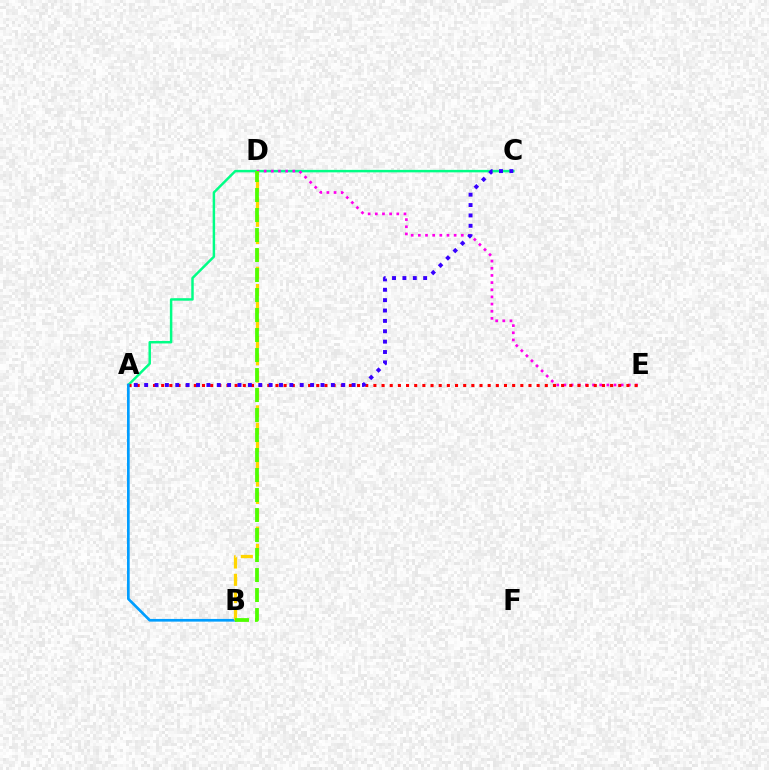{('A', 'C'): [{'color': '#00ff86', 'line_style': 'solid', 'thickness': 1.78}, {'color': '#3700ff', 'line_style': 'dotted', 'thickness': 2.82}], ('D', 'E'): [{'color': '#ff00ed', 'line_style': 'dotted', 'thickness': 1.94}], ('A', 'E'): [{'color': '#ff0000', 'line_style': 'dotted', 'thickness': 2.22}], ('A', 'B'): [{'color': '#009eff', 'line_style': 'solid', 'thickness': 1.94}], ('B', 'D'): [{'color': '#ffd500', 'line_style': 'dashed', 'thickness': 2.35}, {'color': '#4fff00', 'line_style': 'dashed', 'thickness': 2.72}]}